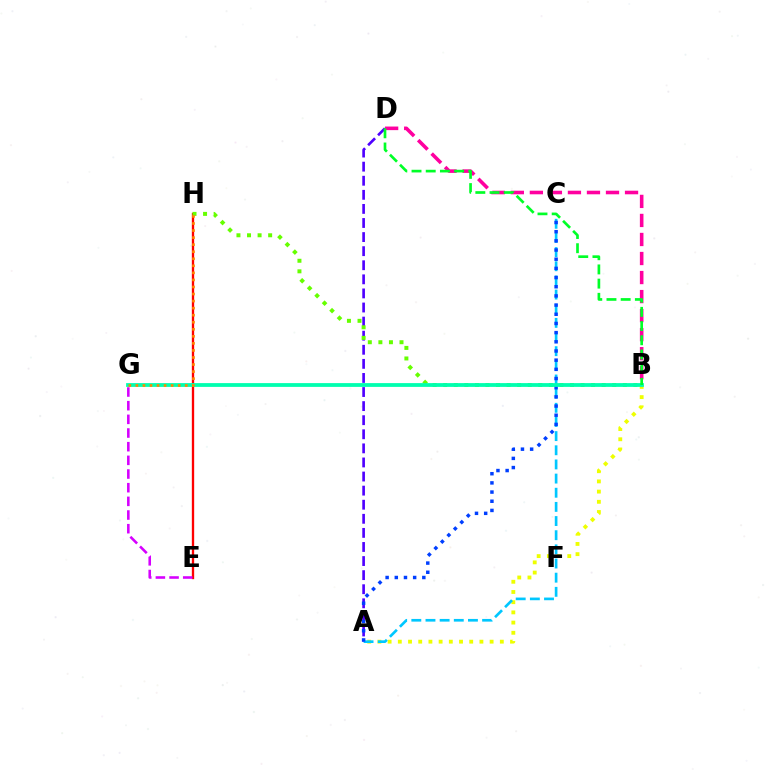{('A', 'D'): [{'color': '#4f00ff', 'line_style': 'dashed', 'thickness': 1.91}], ('E', 'H'): [{'color': '#ff0000', 'line_style': 'solid', 'thickness': 1.68}], ('A', 'B'): [{'color': '#eeff00', 'line_style': 'dotted', 'thickness': 2.77}], ('B', 'H'): [{'color': '#66ff00', 'line_style': 'dotted', 'thickness': 2.87}], ('A', 'C'): [{'color': '#00c7ff', 'line_style': 'dashed', 'thickness': 1.92}, {'color': '#003fff', 'line_style': 'dotted', 'thickness': 2.49}], ('B', 'D'): [{'color': '#ff00a0', 'line_style': 'dashed', 'thickness': 2.59}, {'color': '#00ff27', 'line_style': 'dashed', 'thickness': 1.93}], ('B', 'G'): [{'color': '#00ffaf', 'line_style': 'solid', 'thickness': 2.72}], ('G', 'H'): [{'color': '#ff8800', 'line_style': 'dotted', 'thickness': 1.92}], ('E', 'G'): [{'color': '#d600ff', 'line_style': 'dashed', 'thickness': 1.86}]}